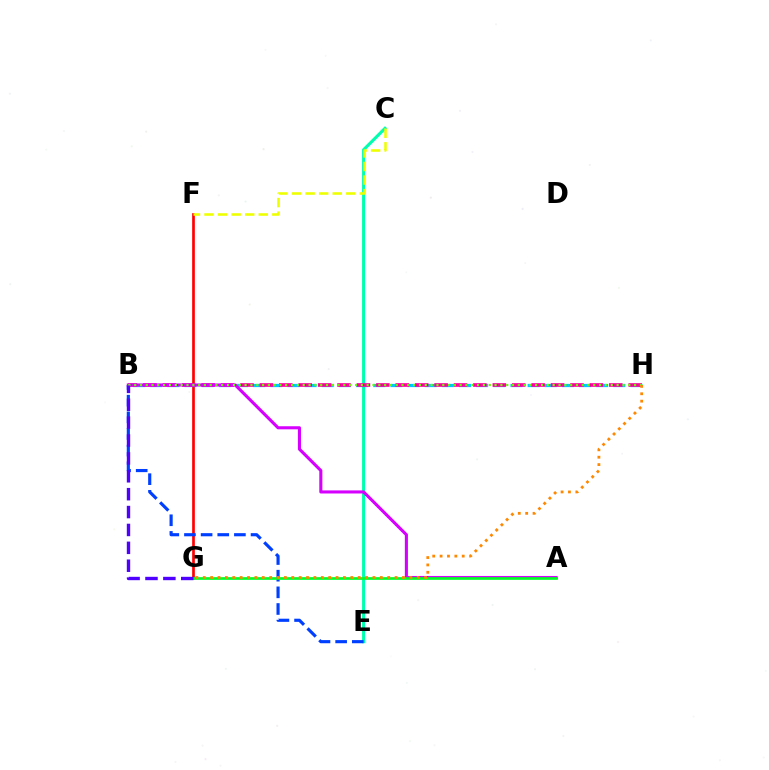{('C', 'E'): [{'color': '#00ffaf', 'line_style': 'solid', 'thickness': 2.23}], ('F', 'G'): [{'color': '#ff0000', 'line_style': 'solid', 'thickness': 1.93}], ('B', 'H'): [{'color': '#00c7ff', 'line_style': 'dashed', 'thickness': 2.33}, {'color': '#ff00a0', 'line_style': 'dashed', 'thickness': 2.64}, {'color': '#66ff00', 'line_style': 'dotted', 'thickness': 1.58}], ('B', 'E'): [{'color': '#003fff', 'line_style': 'dashed', 'thickness': 2.26}], ('A', 'B'): [{'color': '#d600ff', 'line_style': 'solid', 'thickness': 2.22}], ('A', 'G'): [{'color': '#00ff27', 'line_style': 'solid', 'thickness': 1.94}], ('G', 'H'): [{'color': '#ff8800', 'line_style': 'dotted', 'thickness': 2.0}], ('B', 'G'): [{'color': '#4f00ff', 'line_style': 'dashed', 'thickness': 2.43}], ('C', 'F'): [{'color': '#eeff00', 'line_style': 'dashed', 'thickness': 1.84}]}